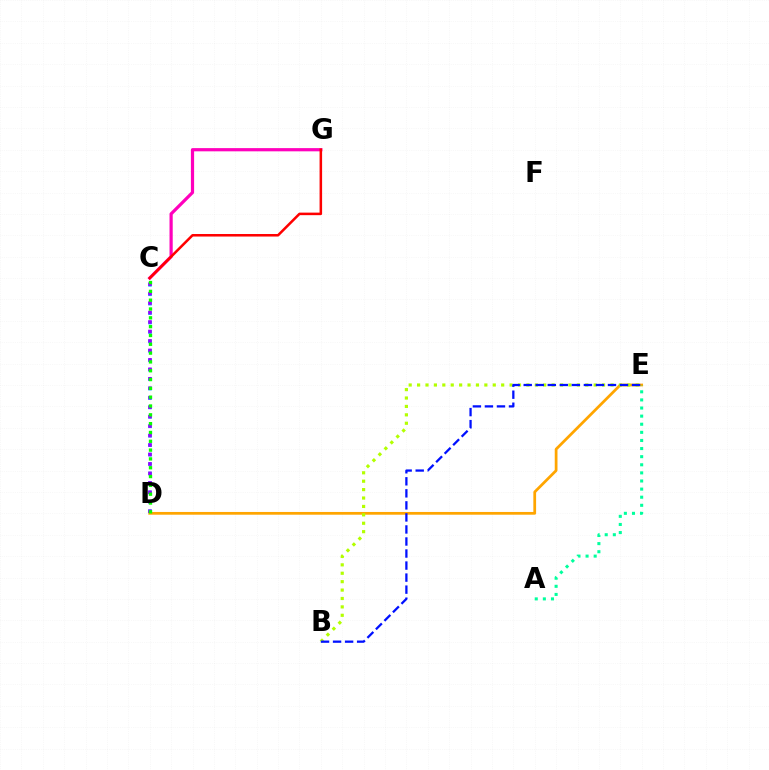{('C', 'D'): [{'color': '#00b5ff', 'line_style': 'dotted', 'thickness': 2.56}, {'color': '#9b00ff', 'line_style': 'dotted', 'thickness': 2.57}, {'color': '#08ff00', 'line_style': 'dotted', 'thickness': 2.4}], ('C', 'G'): [{'color': '#ff00bd', 'line_style': 'solid', 'thickness': 2.31}, {'color': '#ff0000', 'line_style': 'solid', 'thickness': 1.82}], ('D', 'E'): [{'color': '#ffa500', 'line_style': 'solid', 'thickness': 1.98}], ('B', 'E'): [{'color': '#b3ff00', 'line_style': 'dotted', 'thickness': 2.28}, {'color': '#0010ff', 'line_style': 'dashed', 'thickness': 1.64}], ('A', 'E'): [{'color': '#00ff9d', 'line_style': 'dotted', 'thickness': 2.2}]}